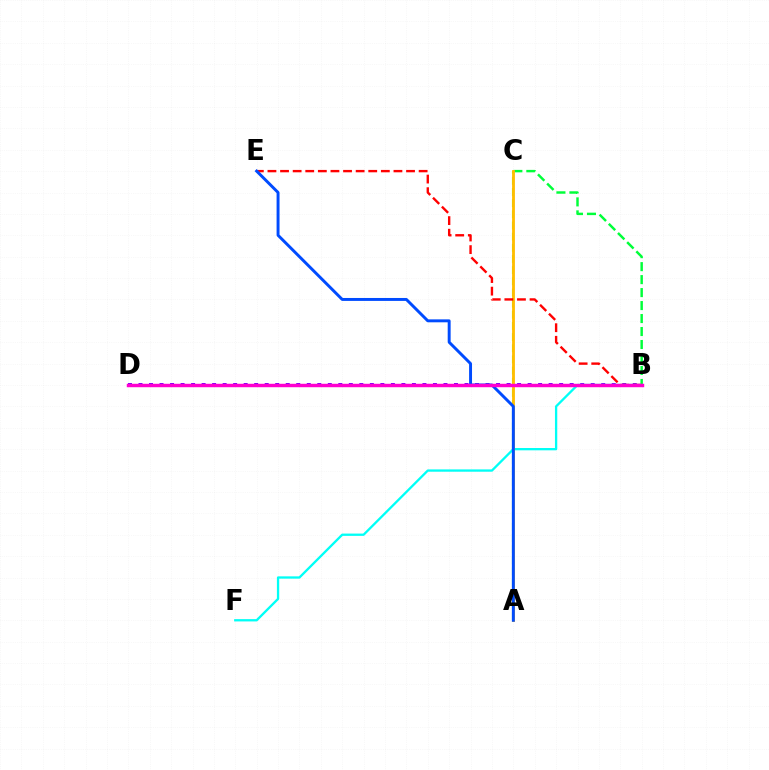{('A', 'C'): [{'color': '#84ff00', 'line_style': 'dashed', 'thickness': 1.52}, {'color': '#ffbd00', 'line_style': 'solid', 'thickness': 2.03}], ('B', 'C'): [{'color': '#00ff39', 'line_style': 'dashed', 'thickness': 1.76}], ('B', 'D'): [{'color': '#7200ff', 'line_style': 'dotted', 'thickness': 2.86}, {'color': '#ff00cf', 'line_style': 'solid', 'thickness': 2.47}], ('B', 'F'): [{'color': '#00fff6', 'line_style': 'solid', 'thickness': 1.66}], ('B', 'E'): [{'color': '#ff0000', 'line_style': 'dashed', 'thickness': 1.71}], ('A', 'E'): [{'color': '#004bff', 'line_style': 'solid', 'thickness': 2.12}]}